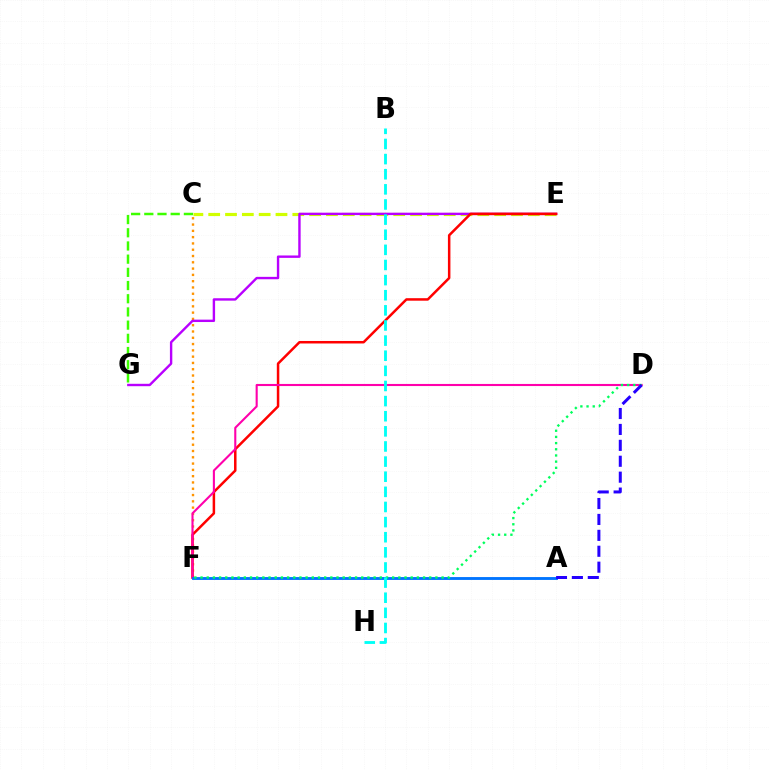{('C', 'F'): [{'color': '#ff9400', 'line_style': 'dotted', 'thickness': 1.71}], ('C', 'E'): [{'color': '#d1ff00', 'line_style': 'dashed', 'thickness': 2.29}], ('E', 'G'): [{'color': '#b900ff', 'line_style': 'solid', 'thickness': 1.73}], ('E', 'F'): [{'color': '#ff0000', 'line_style': 'solid', 'thickness': 1.8}], ('C', 'G'): [{'color': '#3dff00', 'line_style': 'dashed', 'thickness': 1.79}], ('D', 'F'): [{'color': '#ff00ac', 'line_style': 'solid', 'thickness': 1.51}, {'color': '#00ff5c', 'line_style': 'dotted', 'thickness': 1.68}], ('A', 'F'): [{'color': '#0074ff', 'line_style': 'solid', 'thickness': 2.06}], ('A', 'D'): [{'color': '#2500ff', 'line_style': 'dashed', 'thickness': 2.16}], ('B', 'H'): [{'color': '#00fff6', 'line_style': 'dashed', 'thickness': 2.05}]}